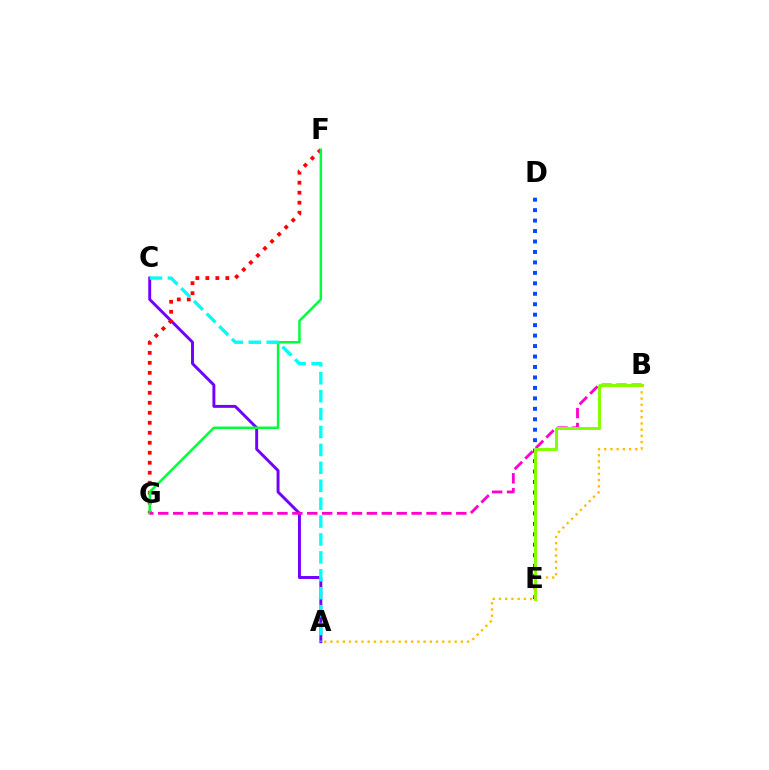{('A', 'C'): [{'color': '#7200ff', 'line_style': 'solid', 'thickness': 2.11}, {'color': '#00fff6', 'line_style': 'dashed', 'thickness': 2.43}], ('F', 'G'): [{'color': '#ff0000', 'line_style': 'dotted', 'thickness': 2.71}, {'color': '#00ff39', 'line_style': 'solid', 'thickness': 1.78}], ('D', 'E'): [{'color': '#004bff', 'line_style': 'dotted', 'thickness': 2.84}], ('B', 'G'): [{'color': '#ff00cf', 'line_style': 'dashed', 'thickness': 2.02}], ('B', 'E'): [{'color': '#84ff00', 'line_style': 'solid', 'thickness': 2.14}], ('A', 'B'): [{'color': '#ffbd00', 'line_style': 'dotted', 'thickness': 1.69}]}